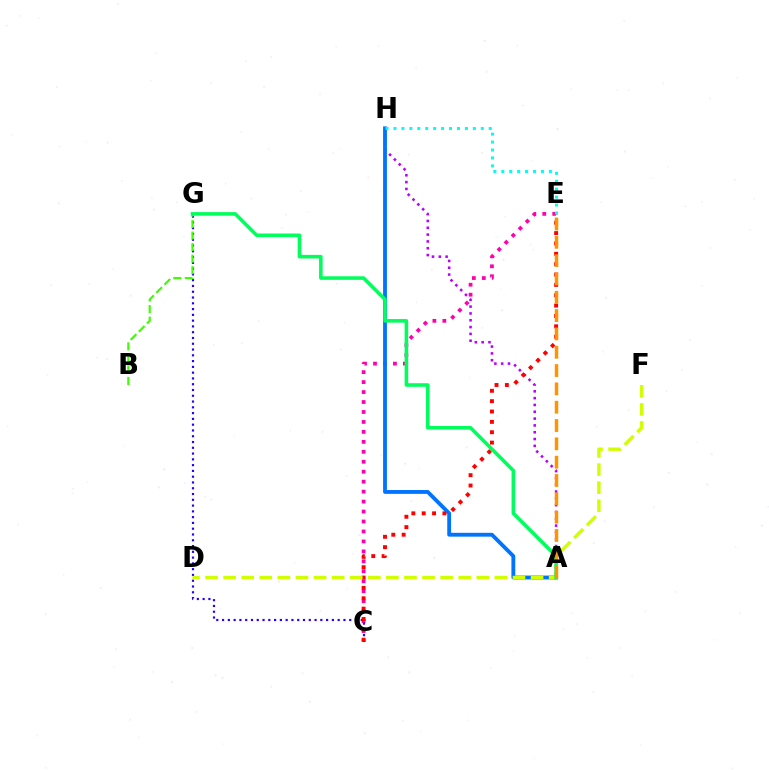{('C', 'E'): [{'color': '#ff00ac', 'line_style': 'dotted', 'thickness': 2.71}, {'color': '#ff0000', 'line_style': 'dotted', 'thickness': 2.81}], ('A', 'H'): [{'color': '#b900ff', 'line_style': 'dotted', 'thickness': 1.85}, {'color': '#0074ff', 'line_style': 'solid', 'thickness': 2.76}], ('C', 'G'): [{'color': '#2500ff', 'line_style': 'dotted', 'thickness': 1.57}], ('B', 'G'): [{'color': '#3dff00', 'line_style': 'dashed', 'thickness': 1.57}], ('D', 'F'): [{'color': '#d1ff00', 'line_style': 'dashed', 'thickness': 2.46}], ('E', 'H'): [{'color': '#00fff6', 'line_style': 'dotted', 'thickness': 2.16}], ('A', 'G'): [{'color': '#00ff5c', 'line_style': 'solid', 'thickness': 2.57}], ('A', 'E'): [{'color': '#ff9400', 'line_style': 'dashed', 'thickness': 2.49}]}